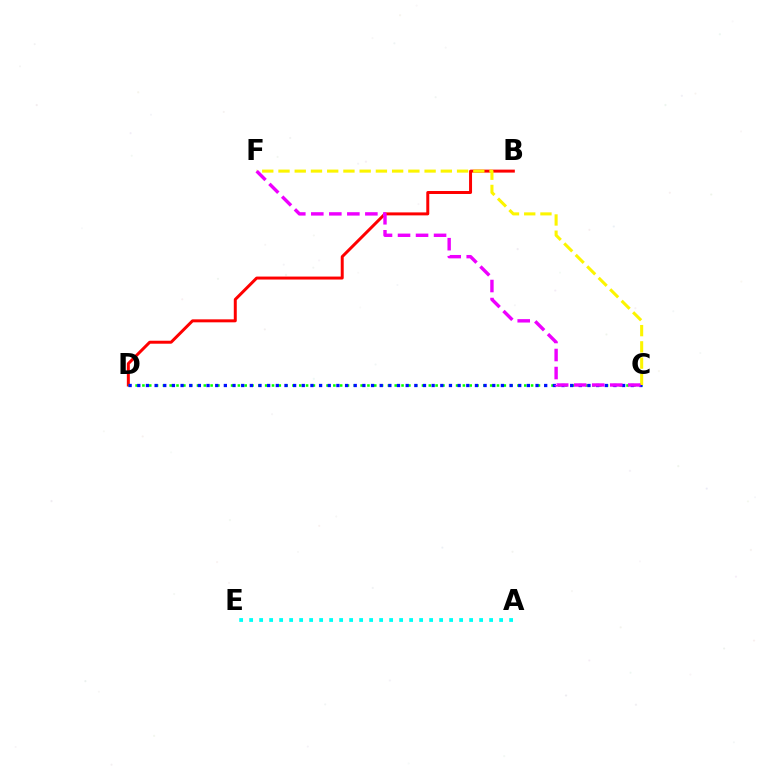{('B', 'D'): [{'color': '#ff0000', 'line_style': 'solid', 'thickness': 2.14}], ('C', 'D'): [{'color': '#08ff00', 'line_style': 'dotted', 'thickness': 1.85}, {'color': '#0010ff', 'line_style': 'dotted', 'thickness': 2.35}], ('A', 'E'): [{'color': '#00fff6', 'line_style': 'dotted', 'thickness': 2.72}], ('C', 'F'): [{'color': '#fcf500', 'line_style': 'dashed', 'thickness': 2.21}, {'color': '#ee00ff', 'line_style': 'dashed', 'thickness': 2.45}]}